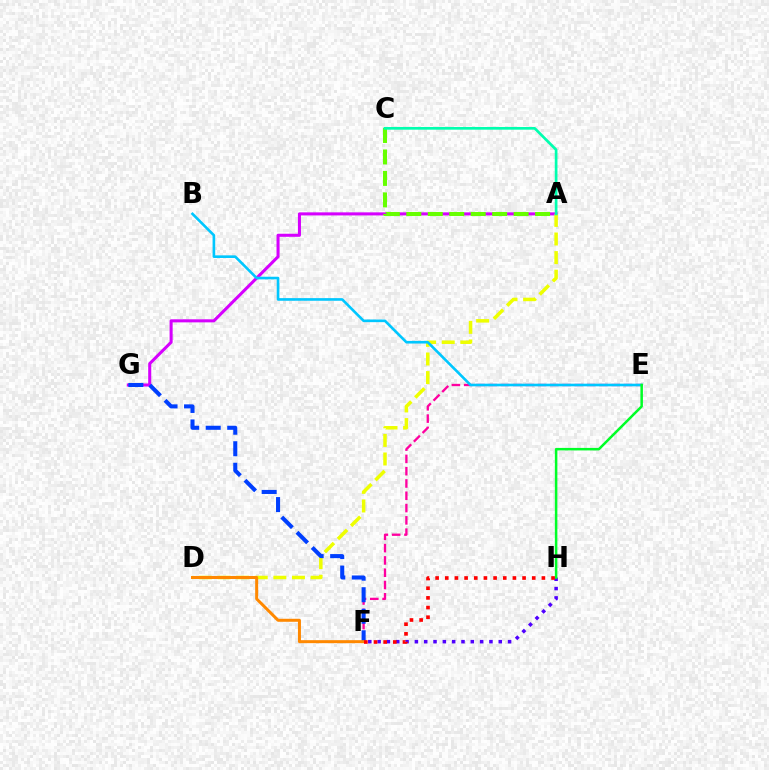{('A', 'G'): [{'color': '#d600ff', 'line_style': 'solid', 'thickness': 2.2}], ('F', 'H'): [{'color': '#4f00ff', 'line_style': 'dotted', 'thickness': 2.53}, {'color': '#ff0000', 'line_style': 'dotted', 'thickness': 2.63}], ('A', 'D'): [{'color': '#eeff00', 'line_style': 'dashed', 'thickness': 2.53}], ('E', 'F'): [{'color': '#ff00a0', 'line_style': 'dashed', 'thickness': 1.67}], ('B', 'E'): [{'color': '#00c7ff', 'line_style': 'solid', 'thickness': 1.89}], ('A', 'C'): [{'color': '#66ff00', 'line_style': 'dashed', 'thickness': 2.92}, {'color': '#00ffaf', 'line_style': 'solid', 'thickness': 1.94}], ('F', 'G'): [{'color': '#003fff', 'line_style': 'dashed', 'thickness': 2.92}], ('D', 'F'): [{'color': '#ff8800', 'line_style': 'solid', 'thickness': 2.16}], ('E', 'H'): [{'color': '#00ff27', 'line_style': 'solid', 'thickness': 1.81}]}